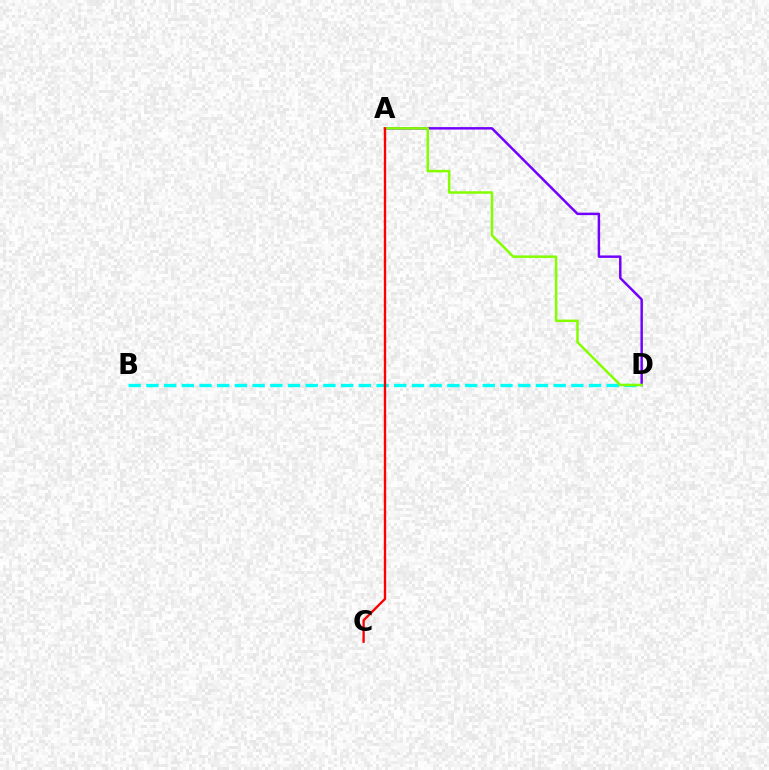{('A', 'D'): [{'color': '#7200ff', 'line_style': 'solid', 'thickness': 1.78}, {'color': '#84ff00', 'line_style': 'solid', 'thickness': 1.81}], ('B', 'D'): [{'color': '#00fff6', 'line_style': 'dashed', 'thickness': 2.41}], ('A', 'C'): [{'color': '#ff0000', 'line_style': 'solid', 'thickness': 1.69}]}